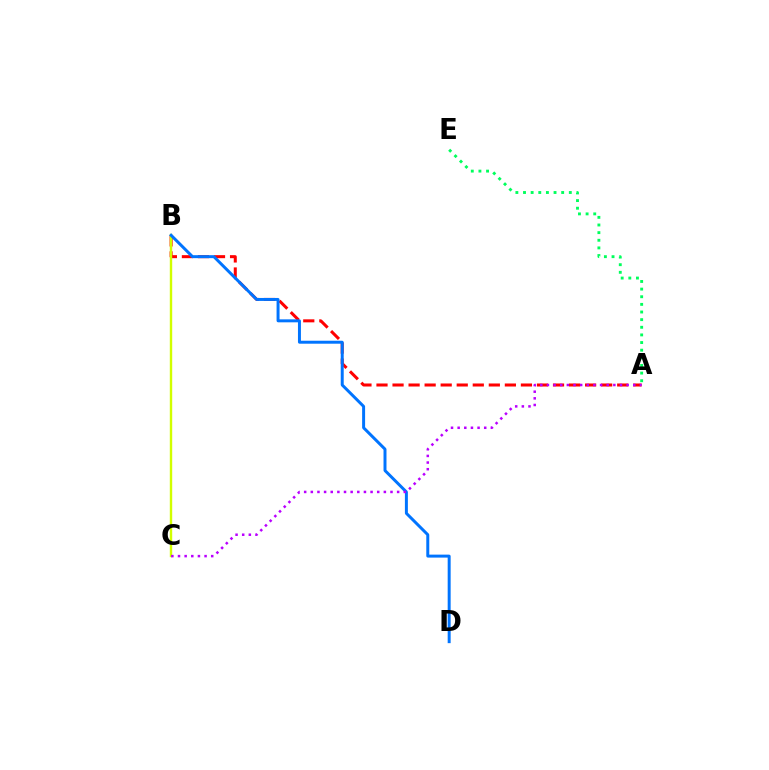{('A', 'B'): [{'color': '#ff0000', 'line_style': 'dashed', 'thickness': 2.18}], ('B', 'C'): [{'color': '#d1ff00', 'line_style': 'solid', 'thickness': 1.73}], ('B', 'D'): [{'color': '#0074ff', 'line_style': 'solid', 'thickness': 2.14}], ('A', 'E'): [{'color': '#00ff5c', 'line_style': 'dotted', 'thickness': 2.07}], ('A', 'C'): [{'color': '#b900ff', 'line_style': 'dotted', 'thickness': 1.8}]}